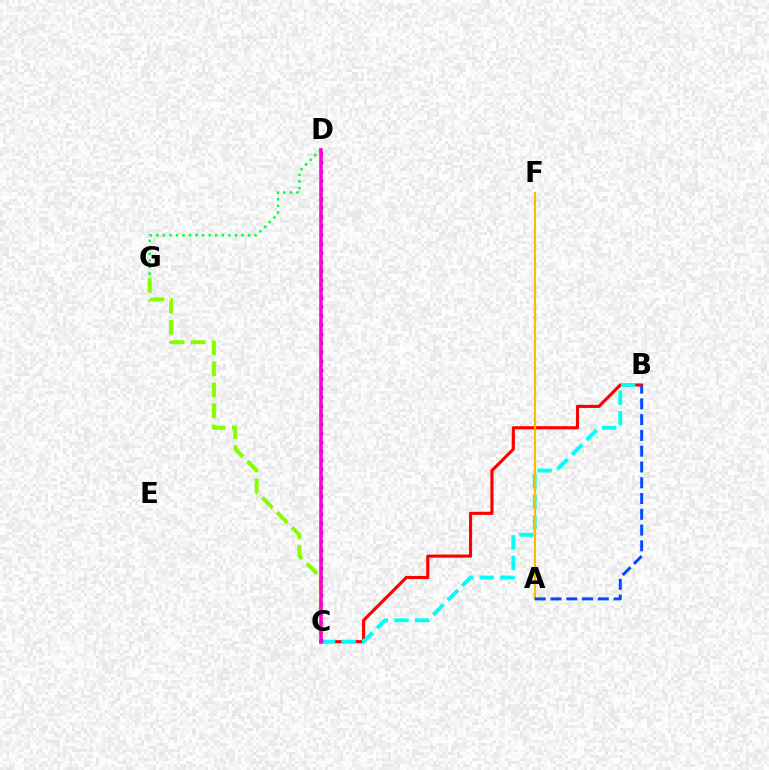{('D', 'G'): [{'color': '#00ff39', 'line_style': 'dotted', 'thickness': 1.78}], ('B', 'C'): [{'color': '#ff0000', 'line_style': 'solid', 'thickness': 2.25}, {'color': '#00fff6', 'line_style': 'dashed', 'thickness': 2.8}], ('C', 'D'): [{'color': '#7200ff', 'line_style': 'dotted', 'thickness': 2.45}, {'color': '#ff00cf', 'line_style': 'solid', 'thickness': 2.55}], ('C', 'G'): [{'color': '#84ff00', 'line_style': 'dashed', 'thickness': 2.86}], ('A', 'F'): [{'color': '#ffbd00', 'line_style': 'solid', 'thickness': 1.56}], ('A', 'B'): [{'color': '#004bff', 'line_style': 'dashed', 'thickness': 2.14}]}